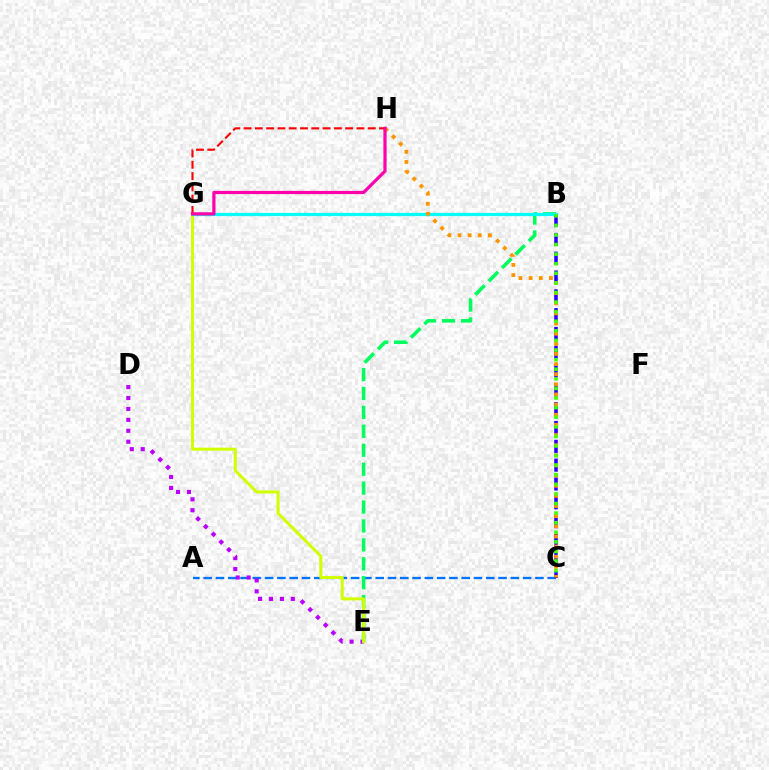{('A', 'C'): [{'color': '#0074ff', 'line_style': 'dashed', 'thickness': 1.67}], ('D', 'E'): [{'color': '#b900ff', 'line_style': 'dotted', 'thickness': 2.97}], ('B', 'E'): [{'color': '#00ff5c', 'line_style': 'dashed', 'thickness': 2.57}], ('B', 'C'): [{'color': '#2500ff', 'line_style': 'dashed', 'thickness': 2.56}, {'color': '#3dff00', 'line_style': 'dotted', 'thickness': 2.61}], ('E', 'G'): [{'color': '#d1ff00', 'line_style': 'solid', 'thickness': 2.18}], ('B', 'G'): [{'color': '#00fff6', 'line_style': 'solid', 'thickness': 2.33}], ('C', 'H'): [{'color': '#ff9400', 'line_style': 'dotted', 'thickness': 2.75}], ('G', 'H'): [{'color': '#ff0000', 'line_style': 'dashed', 'thickness': 1.53}, {'color': '#ff00ac', 'line_style': 'solid', 'thickness': 2.32}]}